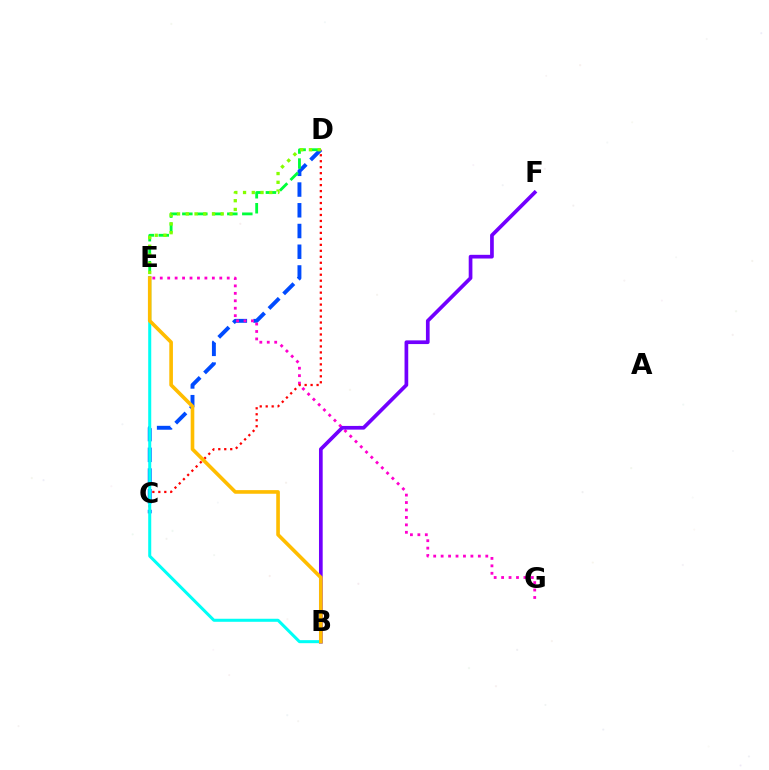{('C', 'D'): [{'color': '#004bff', 'line_style': 'dashed', 'thickness': 2.82}, {'color': '#ff0000', 'line_style': 'dotted', 'thickness': 1.62}], ('E', 'G'): [{'color': '#ff00cf', 'line_style': 'dotted', 'thickness': 2.02}], ('D', 'E'): [{'color': '#00ff39', 'line_style': 'dashed', 'thickness': 2.04}, {'color': '#84ff00', 'line_style': 'dotted', 'thickness': 2.37}], ('B', 'E'): [{'color': '#00fff6', 'line_style': 'solid', 'thickness': 2.18}, {'color': '#ffbd00', 'line_style': 'solid', 'thickness': 2.61}], ('B', 'F'): [{'color': '#7200ff', 'line_style': 'solid', 'thickness': 2.66}]}